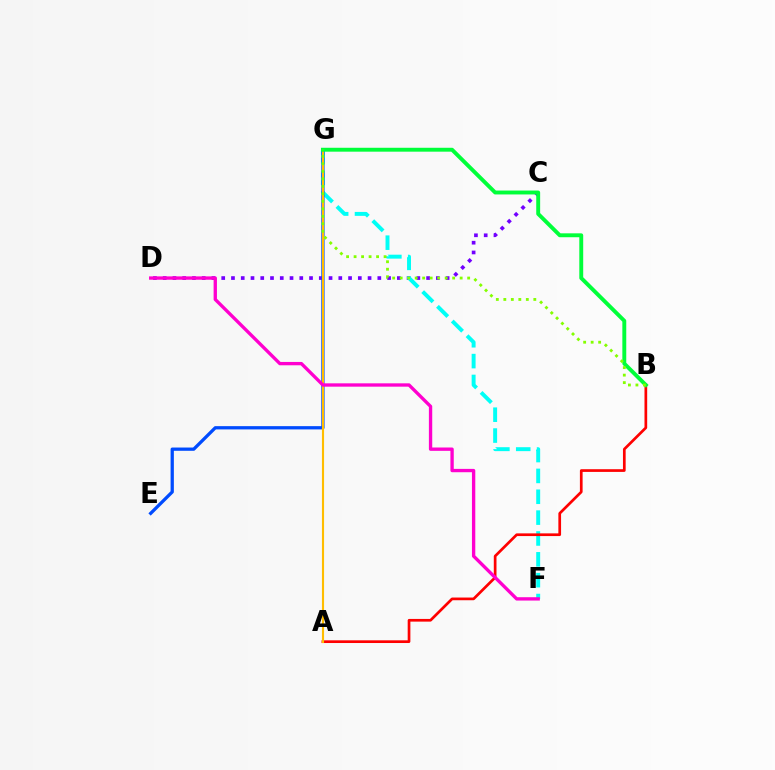{('C', 'D'): [{'color': '#7200ff', 'line_style': 'dotted', 'thickness': 2.65}], ('F', 'G'): [{'color': '#00fff6', 'line_style': 'dashed', 'thickness': 2.83}], ('E', 'G'): [{'color': '#004bff', 'line_style': 'solid', 'thickness': 2.35}], ('A', 'B'): [{'color': '#ff0000', 'line_style': 'solid', 'thickness': 1.94}], ('A', 'G'): [{'color': '#ffbd00', 'line_style': 'solid', 'thickness': 1.53}], ('B', 'G'): [{'color': '#00ff39', 'line_style': 'solid', 'thickness': 2.81}, {'color': '#84ff00', 'line_style': 'dotted', 'thickness': 2.04}], ('D', 'F'): [{'color': '#ff00cf', 'line_style': 'solid', 'thickness': 2.4}]}